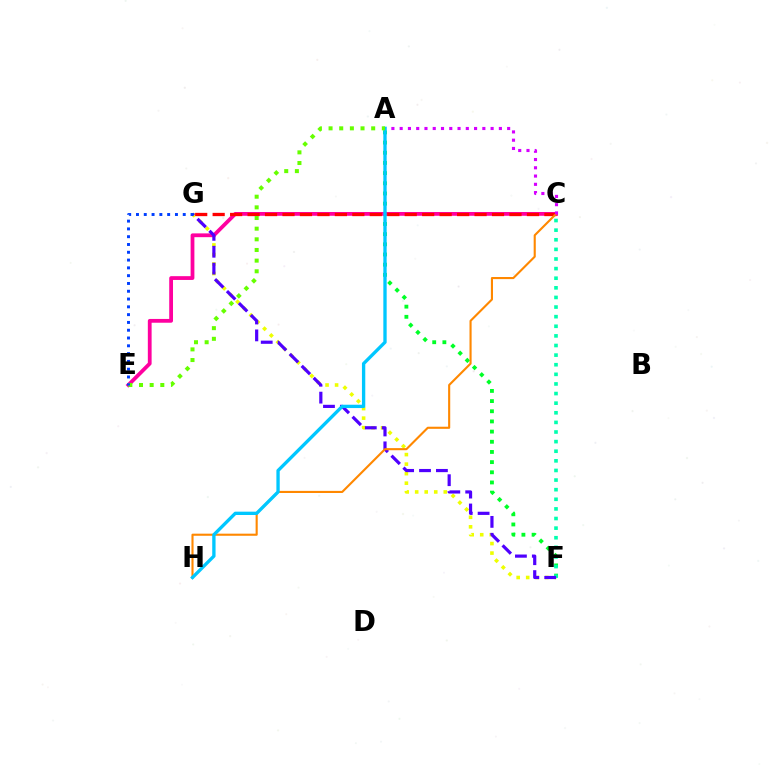{('F', 'G'): [{'color': '#eeff00', 'line_style': 'dotted', 'thickness': 2.59}, {'color': '#4f00ff', 'line_style': 'dashed', 'thickness': 2.29}], ('A', 'F'): [{'color': '#00ff27', 'line_style': 'dotted', 'thickness': 2.76}], ('C', 'E'): [{'color': '#ff00a0', 'line_style': 'solid', 'thickness': 2.72}], ('C', 'F'): [{'color': '#00ffaf', 'line_style': 'dotted', 'thickness': 2.61}], ('C', 'G'): [{'color': '#ff0000', 'line_style': 'dashed', 'thickness': 2.37}], ('C', 'H'): [{'color': '#ff8800', 'line_style': 'solid', 'thickness': 1.52}], ('A', 'C'): [{'color': '#d600ff', 'line_style': 'dotted', 'thickness': 2.25}], ('A', 'H'): [{'color': '#00c7ff', 'line_style': 'solid', 'thickness': 2.4}], ('A', 'E'): [{'color': '#66ff00', 'line_style': 'dotted', 'thickness': 2.89}], ('E', 'G'): [{'color': '#003fff', 'line_style': 'dotted', 'thickness': 2.12}]}